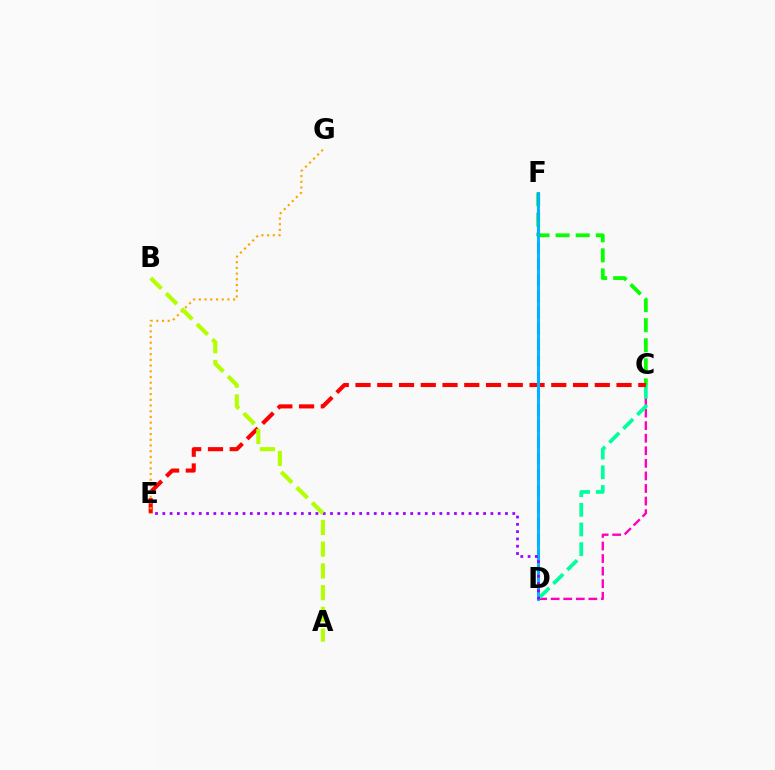{('C', 'F'): [{'color': '#08ff00', 'line_style': 'dashed', 'thickness': 2.73}], ('C', 'D'): [{'color': '#ff00bd', 'line_style': 'dashed', 'thickness': 1.71}, {'color': '#00ff9d', 'line_style': 'dashed', 'thickness': 2.67}], ('D', 'F'): [{'color': '#0010ff', 'line_style': 'dashed', 'thickness': 2.2}, {'color': '#00b5ff', 'line_style': 'solid', 'thickness': 2.1}], ('C', 'E'): [{'color': '#ff0000', 'line_style': 'dashed', 'thickness': 2.96}], ('E', 'G'): [{'color': '#ffa500', 'line_style': 'dotted', 'thickness': 1.55}], ('D', 'E'): [{'color': '#9b00ff', 'line_style': 'dotted', 'thickness': 1.98}], ('A', 'B'): [{'color': '#b3ff00', 'line_style': 'dashed', 'thickness': 2.95}]}